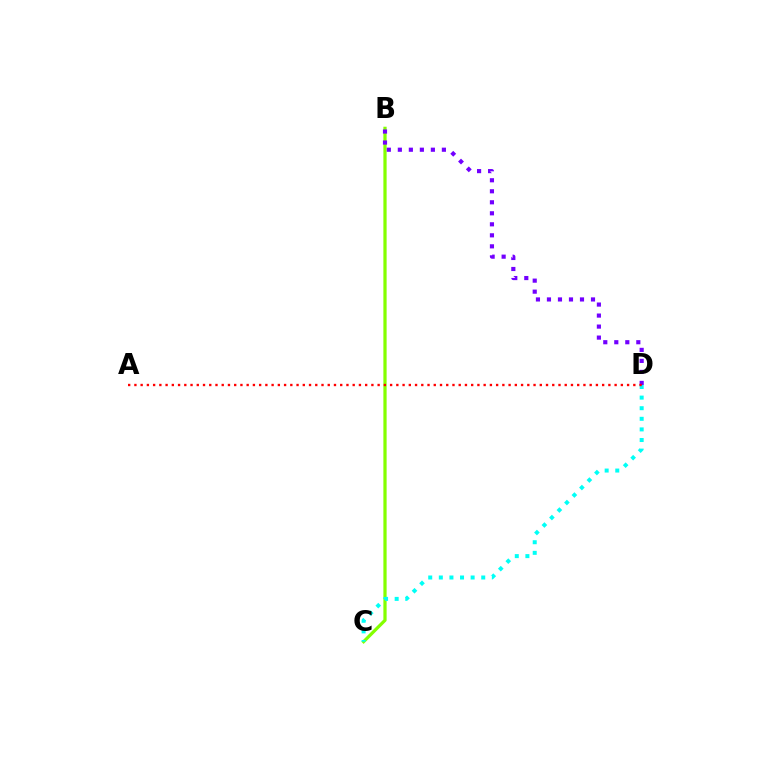{('B', 'C'): [{'color': '#84ff00', 'line_style': 'solid', 'thickness': 2.33}], ('C', 'D'): [{'color': '#00fff6', 'line_style': 'dotted', 'thickness': 2.88}], ('B', 'D'): [{'color': '#7200ff', 'line_style': 'dotted', 'thickness': 2.99}], ('A', 'D'): [{'color': '#ff0000', 'line_style': 'dotted', 'thickness': 1.69}]}